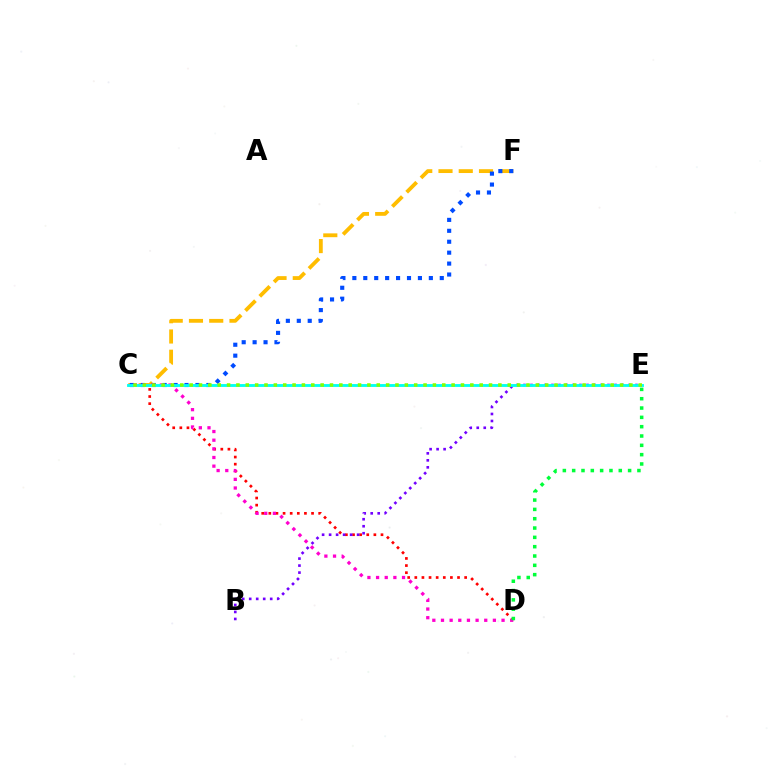{('C', 'D'): [{'color': '#ff0000', 'line_style': 'dotted', 'thickness': 1.93}, {'color': '#ff00cf', 'line_style': 'dotted', 'thickness': 2.35}], ('C', 'F'): [{'color': '#ffbd00', 'line_style': 'dashed', 'thickness': 2.75}, {'color': '#004bff', 'line_style': 'dotted', 'thickness': 2.97}], ('B', 'E'): [{'color': '#7200ff', 'line_style': 'dotted', 'thickness': 1.9}], ('C', 'E'): [{'color': '#00fff6', 'line_style': 'solid', 'thickness': 2.05}, {'color': '#84ff00', 'line_style': 'dotted', 'thickness': 2.54}], ('D', 'E'): [{'color': '#00ff39', 'line_style': 'dotted', 'thickness': 2.53}]}